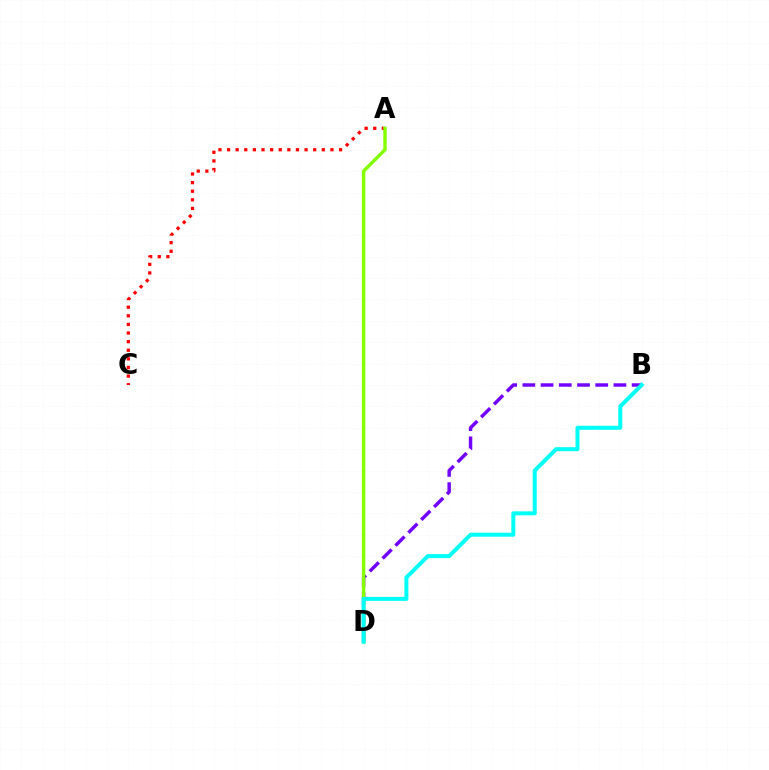{('B', 'D'): [{'color': '#7200ff', 'line_style': 'dashed', 'thickness': 2.47}, {'color': '#00fff6', 'line_style': 'solid', 'thickness': 2.88}], ('A', 'C'): [{'color': '#ff0000', 'line_style': 'dotted', 'thickness': 2.34}], ('A', 'D'): [{'color': '#84ff00', 'line_style': 'solid', 'thickness': 2.48}]}